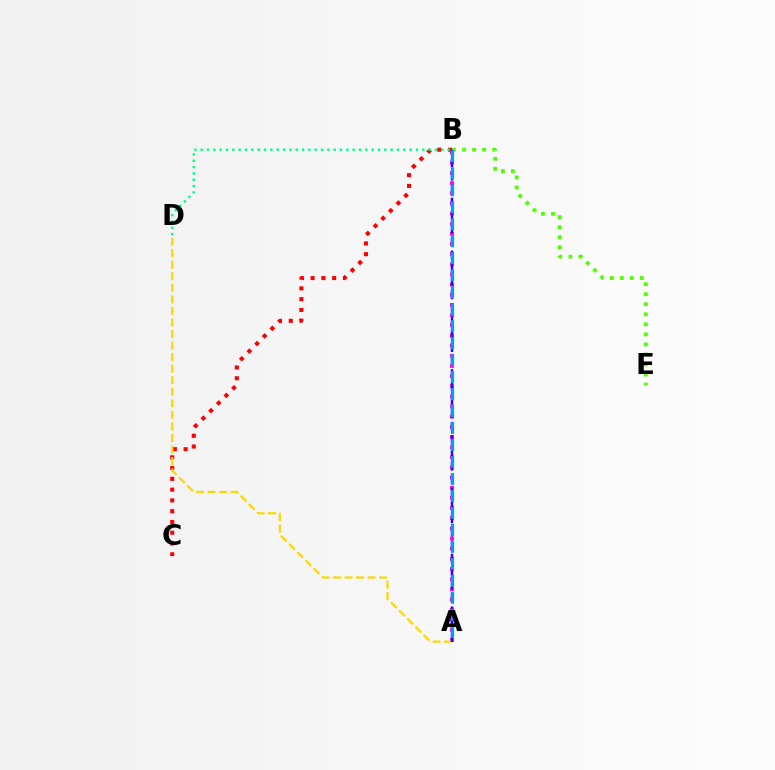{('B', 'E'): [{'color': '#4fff00', 'line_style': 'dotted', 'thickness': 2.73}], ('B', 'C'): [{'color': '#ff0000', 'line_style': 'dotted', 'thickness': 2.93}], ('A', 'B'): [{'color': '#ff00ed', 'line_style': 'dotted', 'thickness': 2.76}, {'color': '#3700ff', 'line_style': 'dashed', 'thickness': 1.79}, {'color': '#009eff', 'line_style': 'dashed', 'thickness': 2.31}], ('A', 'D'): [{'color': '#ffd500', 'line_style': 'dashed', 'thickness': 1.57}], ('B', 'D'): [{'color': '#00ff86', 'line_style': 'dotted', 'thickness': 1.72}]}